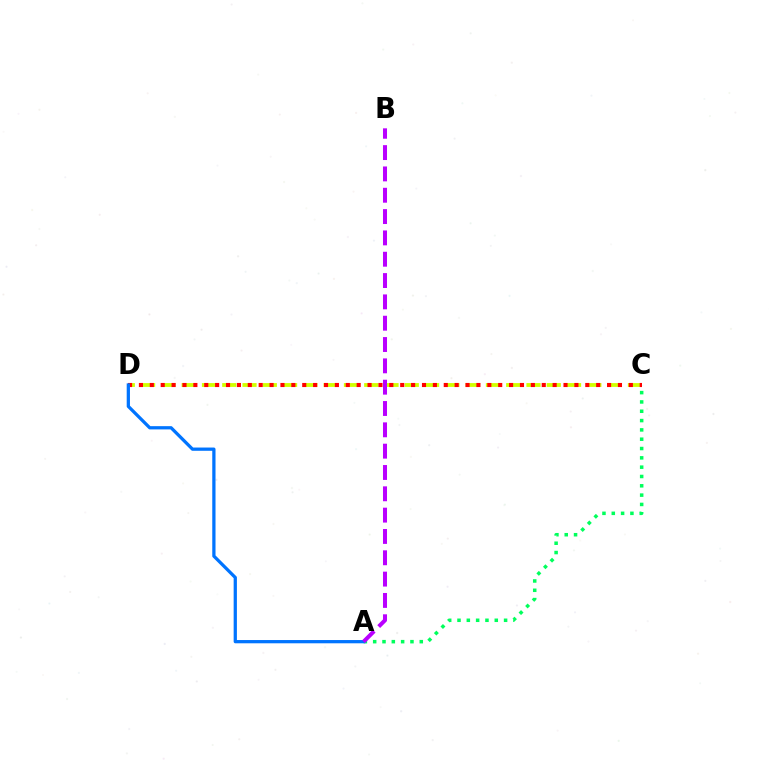{('C', 'D'): [{'color': '#d1ff00', 'line_style': 'dashed', 'thickness': 2.76}, {'color': '#ff0000', 'line_style': 'dotted', 'thickness': 2.96}], ('A', 'C'): [{'color': '#00ff5c', 'line_style': 'dotted', 'thickness': 2.53}], ('A', 'D'): [{'color': '#0074ff', 'line_style': 'solid', 'thickness': 2.34}], ('A', 'B'): [{'color': '#b900ff', 'line_style': 'dashed', 'thickness': 2.9}]}